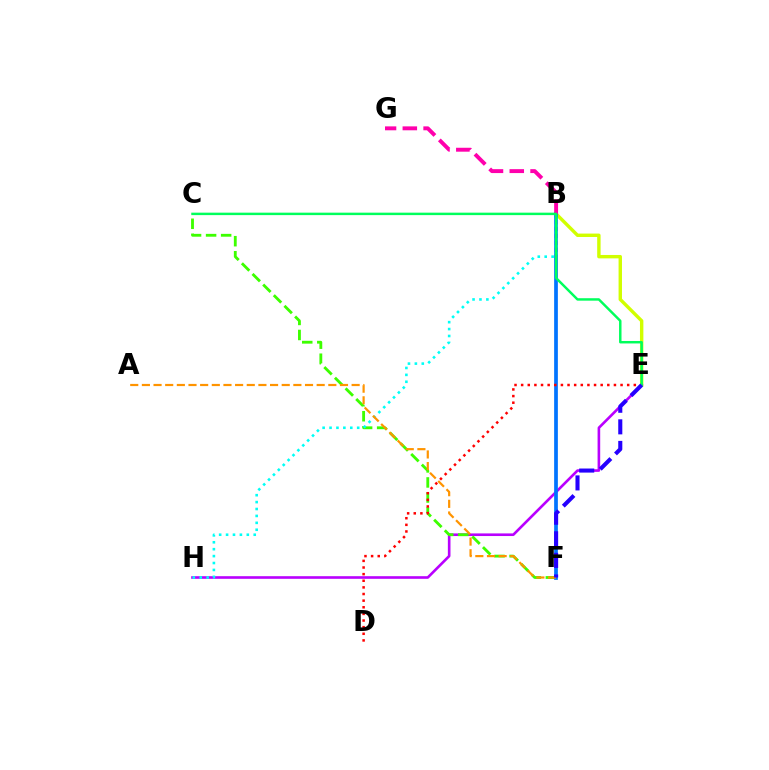{('B', 'E'): [{'color': '#d1ff00', 'line_style': 'solid', 'thickness': 2.45}], ('E', 'H'): [{'color': '#b900ff', 'line_style': 'solid', 'thickness': 1.89}], ('C', 'F'): [{'color': '#3dff00', 'line_style': 'dashed', 'thickness': 2.04}], ('B', 'F'): [{'color': '#0074ff', 'line_style': 'solid', 'thickness': 2.68}], ('B', 'H'): [{'color': '#00fff6', 'line_style': 'dotted', 'thickness': 1.88}], ('B', 'G'): [{'color': '#ff00ac', 'line_style': 'dashed', 'thickness': 2.82}], ('D', 'E'): [{'color': '#ff0000', 'line_style': 'dotted', 'thickness': 1.8}], ('C', 'E'): [{'color': '#00ff5c', 'line_style': 'solid', 'thickness': 1.77}], ('A', 'F'): [{'color': '#ff9400', 'line_style': 'dashed', 'thickness': 1.58}], ('E', 'F'): [{'color': '#2500ff', 'line_style': 'dashed', 'thickness': 2.93}]}